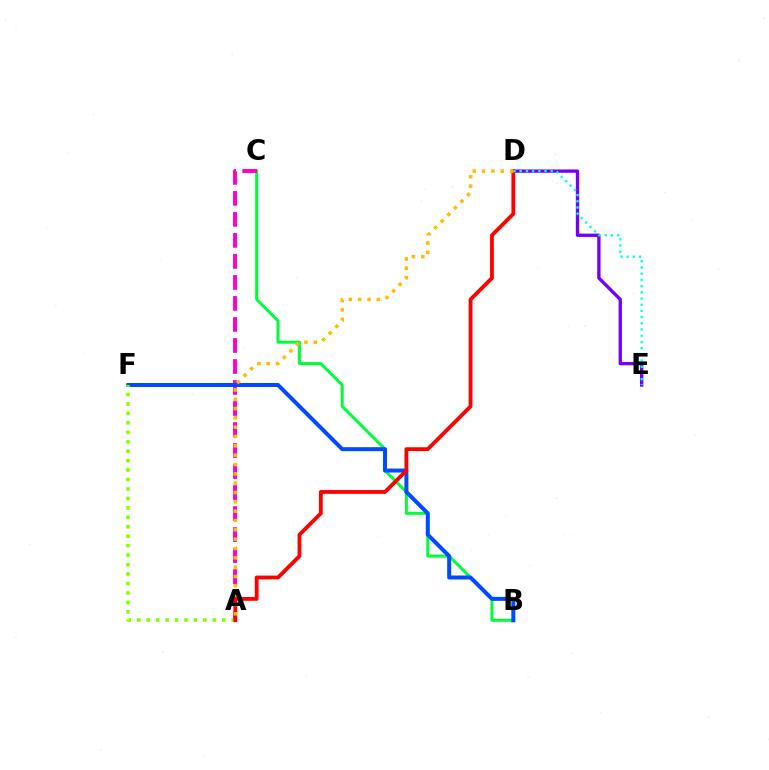{('B', 'C'): [{'color': '#00ff39', 'line_style': 'solid', 'thickness': 2.17}], ('A', 'C'): [{'color': '#ff00cf', 'line_style': 'dashed', 'thickness': 2.85}], ('B', 'F'): [{'color': '#004bff', 'line_style': 'solid', 'thickness': 2.87}], ('D', 'E'): [{'color': '#7200ff', 'line_style': 'solid', 'thickness': 2.39}, {'color': '#00fff6', 'line_style': 'dotted', 'thickness': 1.69}], ('A', 'F'): [{'color': '#84ff00', 'line_style': 'dotted', 'thickness': 2.57}], ('A', 'D'): [{'color': '#ff0000', 'line_style': 'solid', 'thickness': 2.75}, {'color': '#ffbd00', 'line_style': 'dotted', 'thickness': 2.54}]}